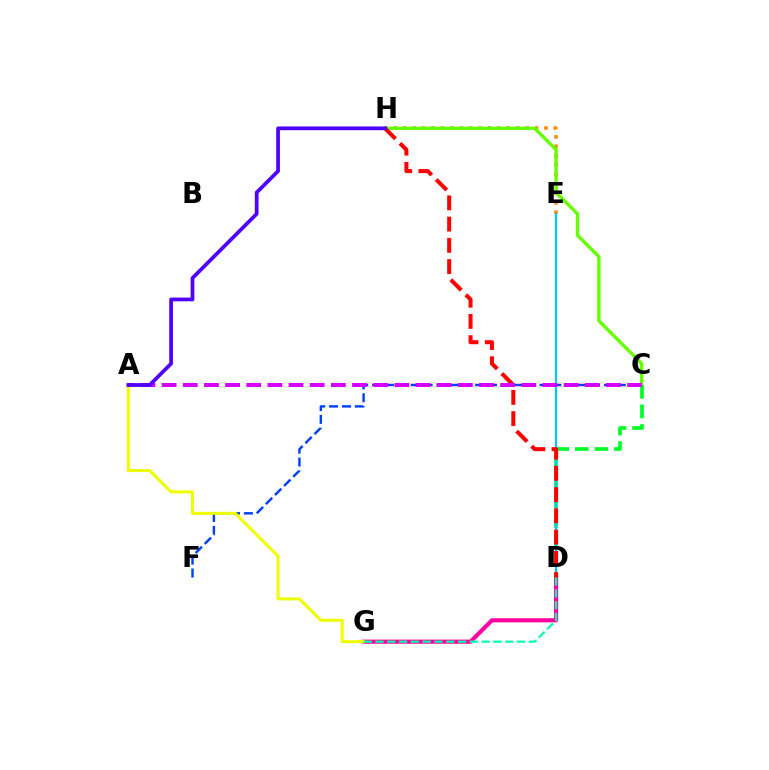{('C', 'F'): [{'color': '#003fff', 'line_style': 'dashed', 'thickness': 1.75}], ('E', 'H'): [{'color': '#ff8800', 'line_style': 'dotted', 'thickness': 2.56}], ('C', 'H'): [{'color': '#66ff00', 'line_style': 'solid', 'thickness': 2.42}], ('D', 'G'): [{'color': '#ff00a0', 'line_style': 'solid', 'thickness': 2.97}, {'color': '#00ffaf', 'line_style': 'dashed', 'thickness': 1.6}], ('A', 'G'): [{'color': '#eeff00', 'line_style': 'solid', 'thickness': 2.18}], ('C', 'D'): [{'color': '#00ff27', 'line_style': 'dashed', 'thickness': 2.66}], ('D', 'E'): [{'color': '#00c7ff', 'line_style': 'solid', 'thickness': 1.58}], ('D', 'H'): [{'color': '#ff0000', 'line_style': 'dashed', 'thickness': 2.89}], ('A', 'C'): [{'color': '#d600ff', 'line_style': 'dashed', 'thickness': 2.87}], ('A', 'H'): [{'color': '#4f00ff', 'line_style': 'solid', 'thickness': 2.69}]}